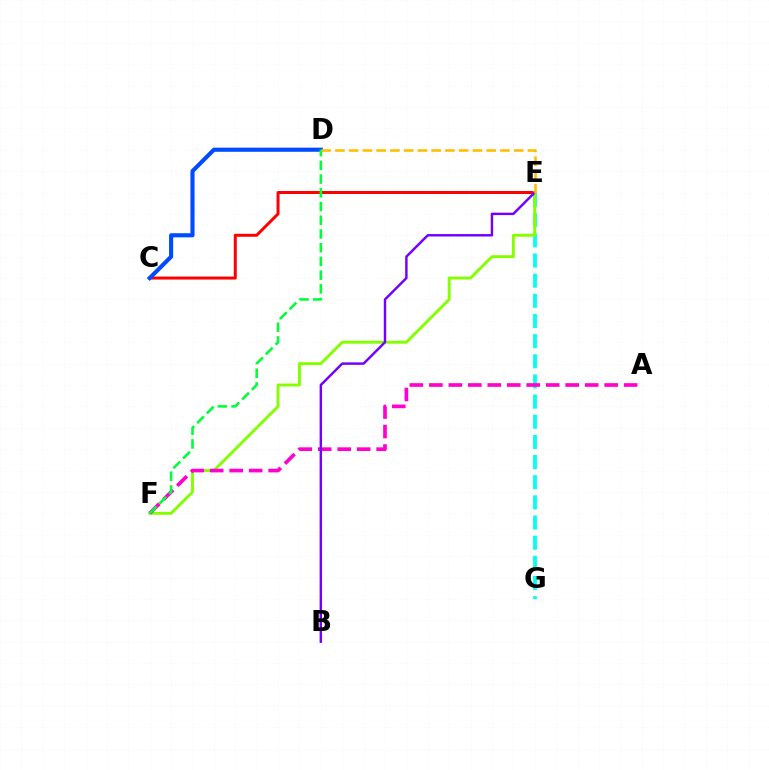{('C', 'E'): [{'color': '#ff0000', 'line_style': 'solid', 'thickness': 2.16}], ('E', 'G'): [{'color': '#00fff6', 'line_style': 'dashed', 'thickness': 2.74}], ('E', 'F'): [{'color': '#84ff00', 'line_style': 'solid', 'thickness': 2.1}], ('A', 'F'): [{'color': '#ff00cf', 'line_style': 'dashed', 'thickness': 2.65}], ('C', 'D'): [{'color': '#004bff', 'line_style': 'solid', 'thickness': 2.96}], ('D', 'F'): [{'color': '#00ff39', 'line_style': 'dashed', 'thickness': 1.86}], ('B', 'E'): [{'color': '#7200ff', 'line_style': 'solid', 'thickness': 1.76}], ('D', 'E'): [{'color': '#ffbd00', 'line_style': 'dashed', 'thickness': 1.87}]}